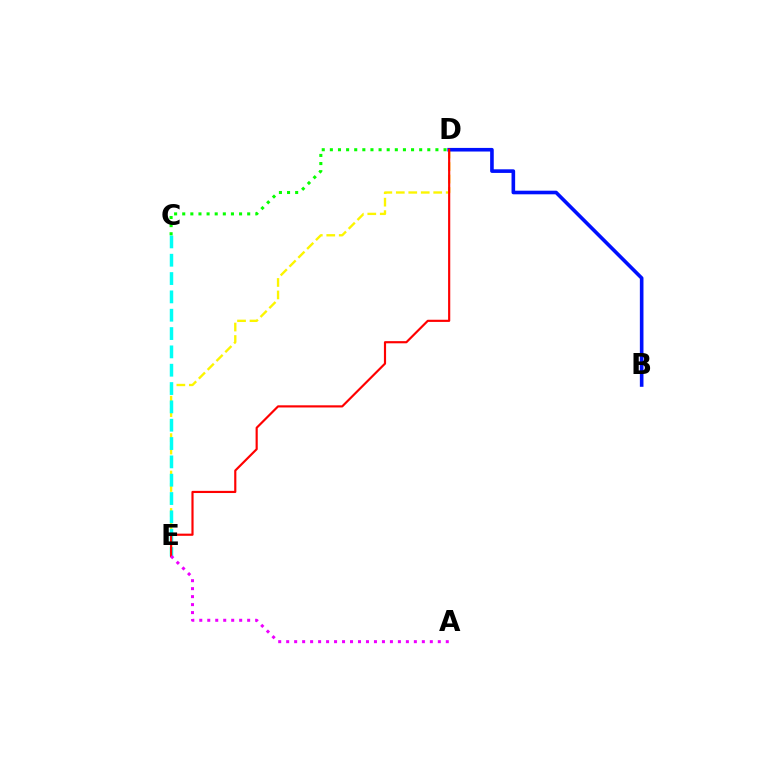{('D', 'E'): [{'color': '#fcf500', 'line_style': 'dashed', 'thickness': 1.69}, {'color': '#ff0000', 'line_style': 'solid', 'thickness': 1.56}], ('B', 'D'): [{'color': '#0010ff', 'line_style': 'solid', 'thickness': 2.6}], ('C', 'E'): [{'color': '#00fff6', 'line_style': 'dashed', 'thickness': 2.49}], ('A', 'E'): [{'color': '#ee00ff', 'line_style': 'dotted', 'thickness': 2.17}], ('C', 'D'): [{'color': '#08ff00', 'line_style': 'dotted', 'thickness': 2.21}]}